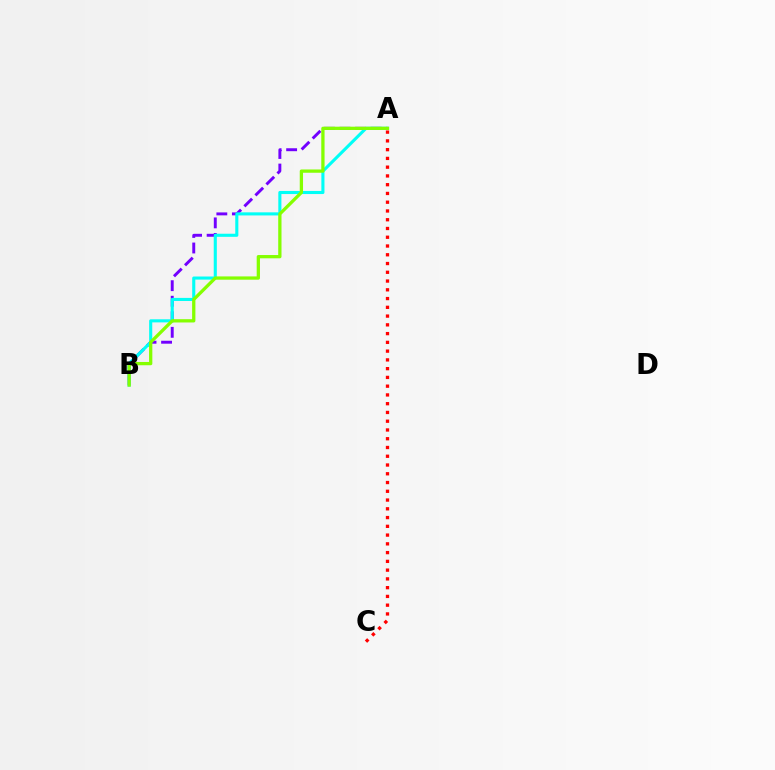{('A', 'B'): [{'color': '#7200ff', 'line_style': 'dashed', 'thickness': 2.11}, {'color': '#00fff6', 'line_style': 'solid', 'thickness': 2.23}, {'color': '#84ff00', 'line_style': 'solid', 'thickness': 2.36}], ('A', 'C'): [{'color': '#ff0000', 'line_style': 'dotted', 'thickness': 2.38}]}